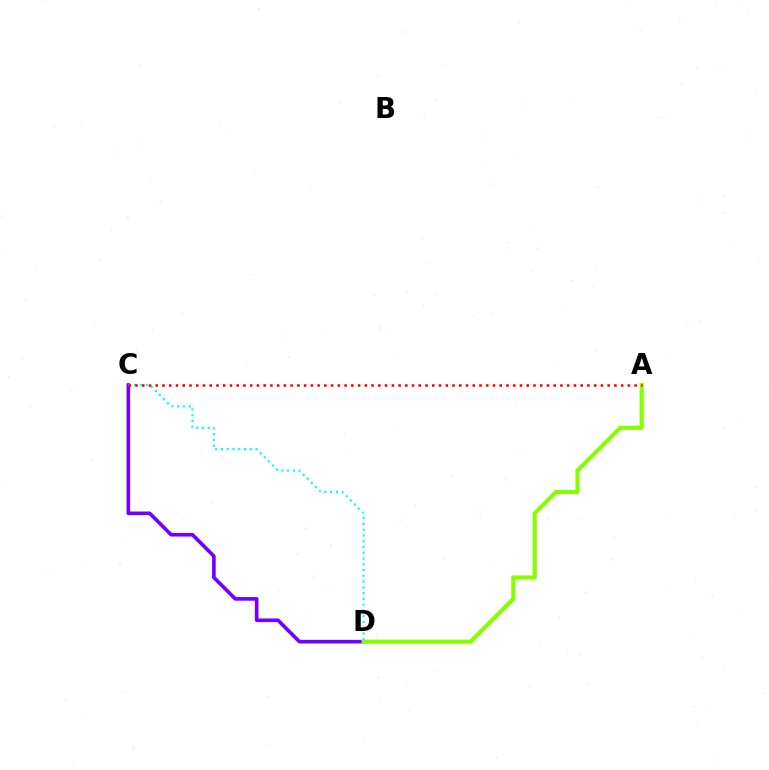{('C', 'D'): [{'color': '#7200ff', 'line_style': 'solid', 'thickness': 2.61}, {'color': '#00fff6', 'line_style': 'dotted', 'thickness': 1.57}], ('A', 'D'): [{'color': '#84ff00', 'line_style': 'solid', 'thickness': 2.99}], ('A', 'C'): [{'color': '#ff0000', 'line_style': 'dotted', 'thickness': 1.83}]}